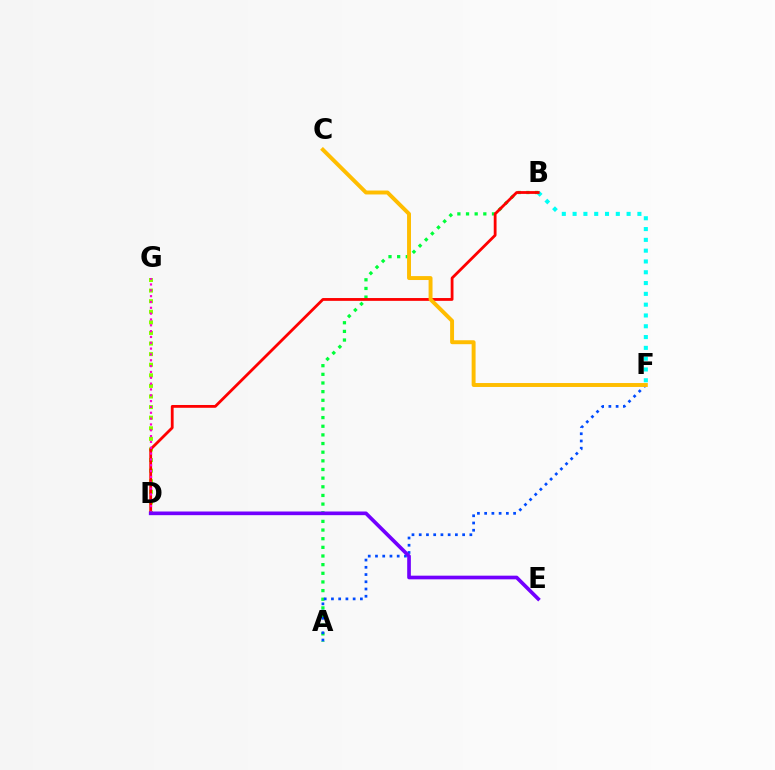{('A', 'B'): [{'color': '#00ff39', 'line_style': 'dotted', 'thickness': 2.35}], ('A', 'F'): [{'color': '#004bff', 'line_style': 'dotted', 'thickness': 1.97}], ('D', 'G'): [{'color': '#84ff00', 'line_style': 'dotted', 'thickness': 2.88}, {'color': '#ff00cf', 'line_style': 'dotted', 'thickness': 1.58}], ('B', 'F'): [{'color': '#00fff6', 'line_style': 'dotted', 'thickness': 2.93}], ('B', 'D'): [{'color': '#ff0000', 'line_style': 'solid', 'thickness': 2.02}], ('C', 'F'): [{'color': '#ffbd00', 'line_style': 'solid', 'thickness': 2.83}], ('D', 'E'): [{'color': '#7200ff', 'line_style': 'solid', 'thickness': 2.64}]}